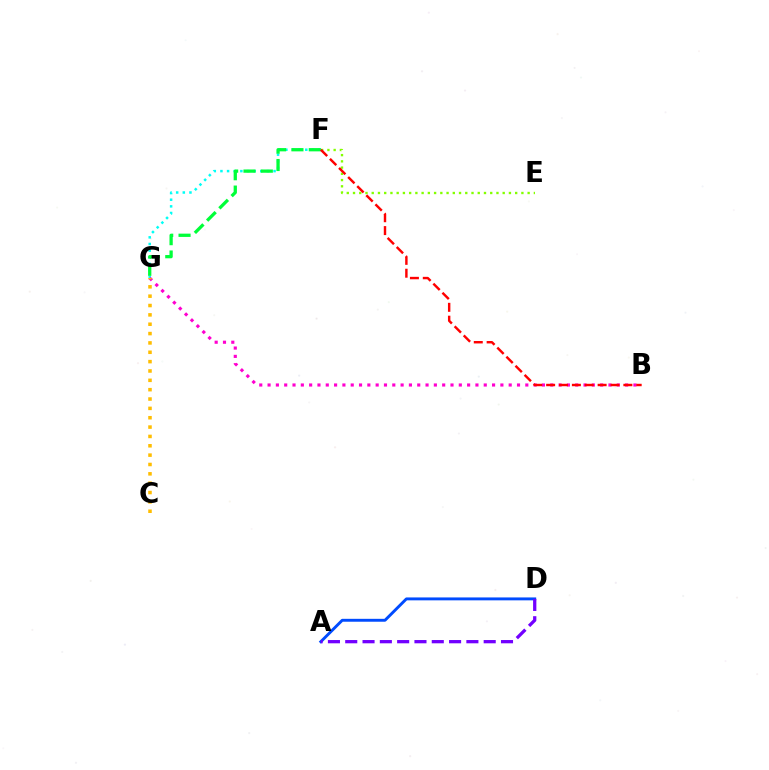{('F', 'G'): [{'color': '#00fff6', 'line_style': 'dotted', 'thickness': 1.8}, {'color': '#00ff39', 'line_style': 'dashed', 'thickness': 2.36}], ('B', 'G'): [{'color': '#ff00cf', 'line_style': 'dotted', 'thickness': 2.26}], ('E', 'F'): [{'color': '#84ff00', 'line_style': 'dotted', 'thickness': 1.69}], ('C', 'G'): [{'color': '#ffbd00', 'line_style': 'dotted', 'thickness': 2.54}], ('A', 'D'): [{'color': '#004bff', 'line_style': 'solid', 'thickness': 2.09}, {'color': '#7200ff', 'line_style': 'dashed', 'thickness': 2.35}], ('B', 'F'): [{'color': '#ff0000', 'line_style': 'dashed', 'thickness': 1.75}]}